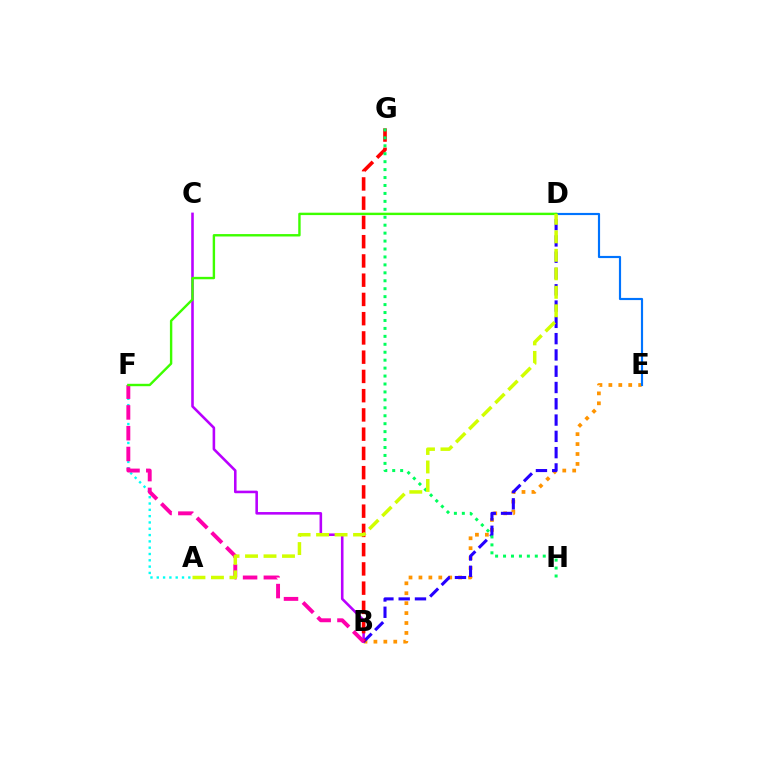{('B', 'E'): [{'color': '#ff9400', 'line_style': 'dotted', 'thickness': 2.7}], ('D', 'E'): [{'color': '#0074ff', 'line_style': 'solid', 'thickness': 1.56}], ('B', 'C'): [{'color': '#b900ff', 'line_style': 'solid', 'thickness': 1.86}], ('B', 'D'): [{'color': '#2500ff', 'line_style': 'dashed', 'thickness': 2.21}], ('B', 'G'): [{'color': '#ff0000', 'line_style': 'dashed', 'thickness': 2.61}], ('A', 'F'): [{'color': '#00fff6', 'line_style': 'dotted', 'thickness': 1.71}], ('B', 'F'): [{'color': '#ff00ac', 'line_style': 'dashed', 'thickness': 2.82}], ('D', 'F'): [{'color': '#3dff00', 'line_style': 'solid', 'thickness': 1.73}], ('G', 'H'): [{'color': '#00ff5c', 'line_style': 'dotted', 'thickness': 2.16}], ('A', 'D'): [{'color': '#d1ff00', 'line_style': 'dashed', 'thickness': 2.51}]}